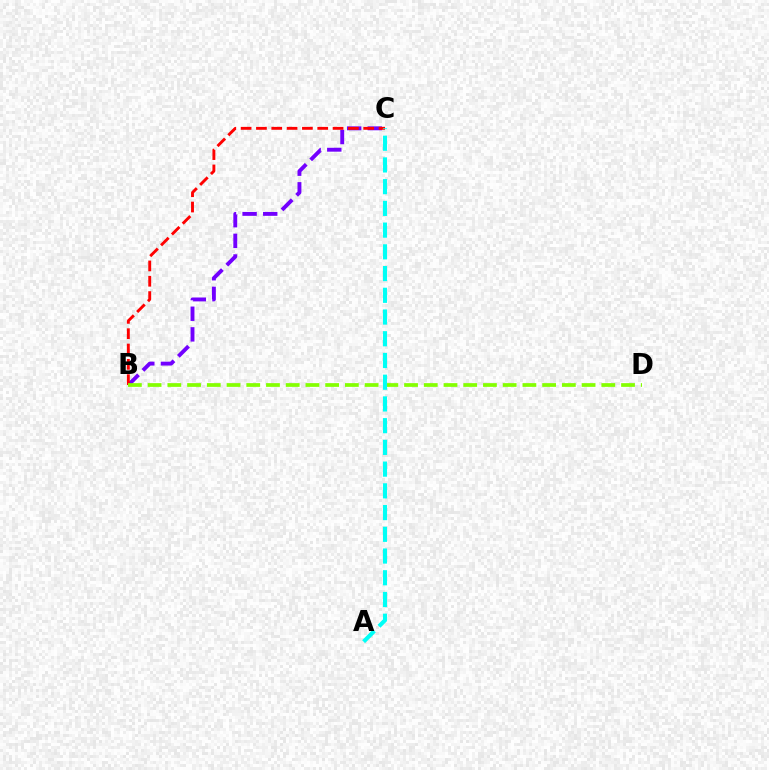{('B', 'C'): [{'color': '#7200ff', 'line_style': 'dashed', 'thickness': 2.8}, {'color': '#ff0000', 'line_style': 'dashed', 'thickness': 2.08}], ('B', 'D'): [{'color': '#84ff00', 'line_style': 'dashed', 'thickness': 2.68}], ('A', 'C'): [{'color': '#00fff6', 'line_style': 'dashed', 'thickness': 2.95}]}